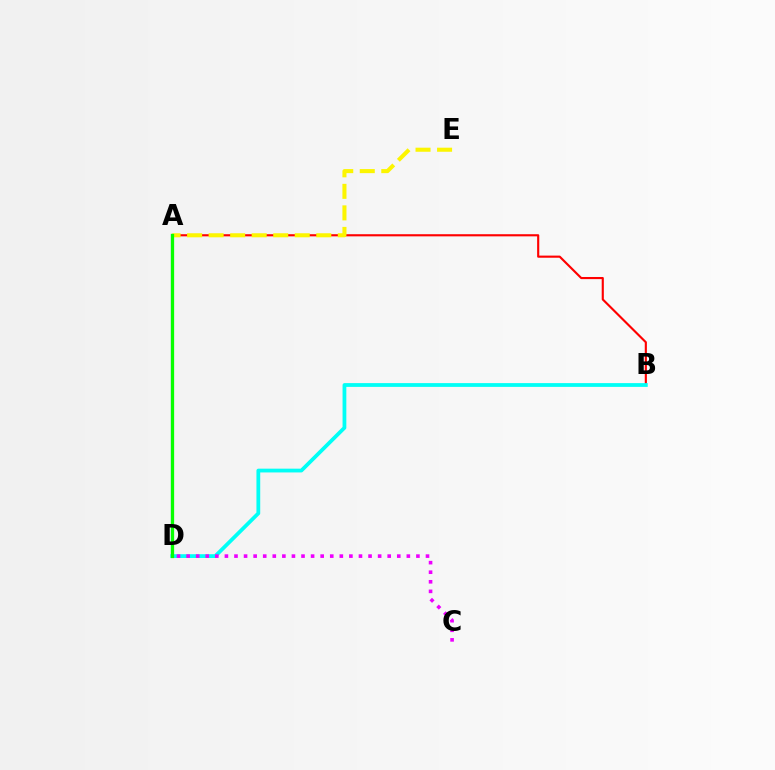{('A', 'B'): [{'color': '#ff0000', 'line_style': 'solid', 'thickness': 1.54}], ('A', 'D'): [{'color': '#0010ff', 'line_style': 'solid', 'thickness': 1.51}, {'color': '#08ff00', 'line_style': 'solid', 'thickness': 2.35}], ('B', 'D'): [{'color': '#00fff6', 'line_style': 'solid', 'thickness': 2.72}], ('C', 'D'): [{'color': '#ee00ff', 'line_style': 'dotted', 'thickness': 2.6}], ('A', 'E'): [{'color': '#fcf500', 'line_style': 'dashed', 'thickness': 2.92}]}